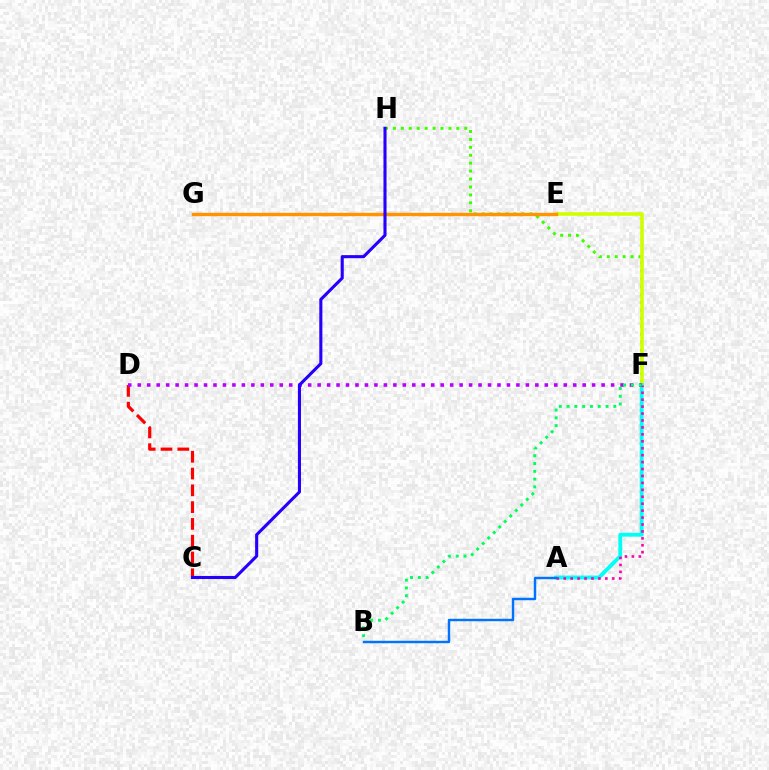{('F', 'H'): [{'color': '#3dff00', 'line_style': 'dotted', 'thickness': 2.15}], ('C', 'D'): [{'color': '#ff0000', 'line_style': 'dashed', 'thickness': 2.28}], ('E', 'F'): [{'color': '#d1ff00', 'line_style': 'solid', 'thickness': 2.58}], ('A', 'F'): [{'color': '#00fff6', 'line_style': 'solid', 'thickness': 2.78}, {'color': '#ff00ac', 'line_style': 'dotted', 'thickness': 1.88}], ('E', 'G'): [{'color': '#ff9400', 'line_style': 'solid', 'thickness': 2.44}], ('D', 'F'): [{'color': '#b900ff', 'line_style': 'dotted', 'thickness': 2.57}], ('C', 'H'): [{'color': '#2500ff', 'line_style': 'solid', 'thickness': 2.22}], ('B', 'F'): [{'color': '#00ff5c', 'line_style': 'dotted', 'thickness': 2.12}], ('A', 'B'): [{'color': '#0074ff', 'line_style': 'solid', 'thickness': 1.75}]}